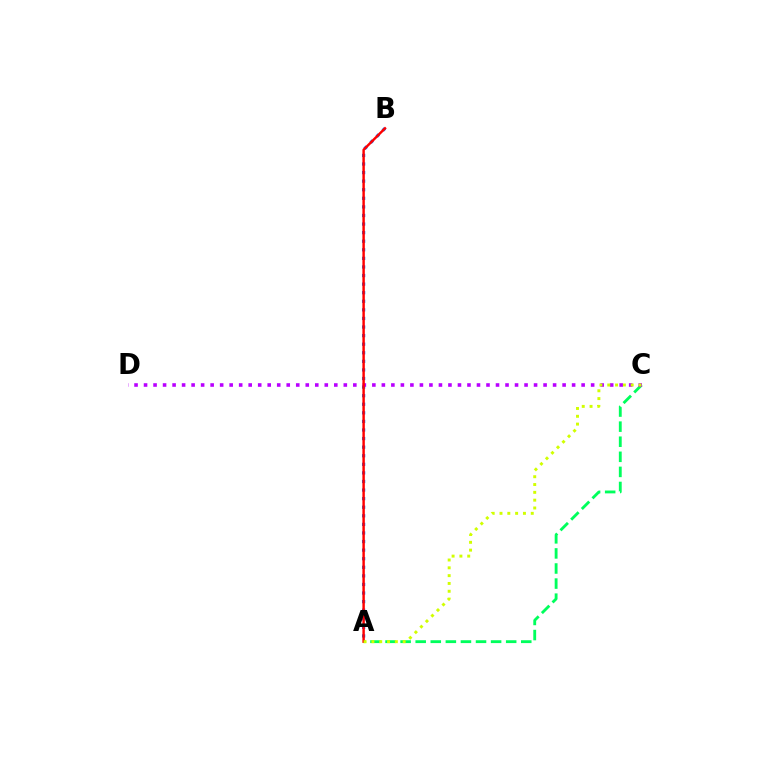{('A', 'B'): [{'color': '#0074ff', 'line_style': 'dotted', 'thickness': 2.33}, {'color': '#ff0000', 'line_style': 'solid', 'thickness': 1.75}], ('A', 'C'): [{'color': '#00ff5c', 'line_style': 'dashed', 'thickness': 2.05}, {'color': '#d1ff00', 'line_style': 'dotted', 'thickness': 2.12}], ('C', 'D'): [{'color': '#b900ff', 'line_style': 'dotted', 'thickness': 2.58}]}